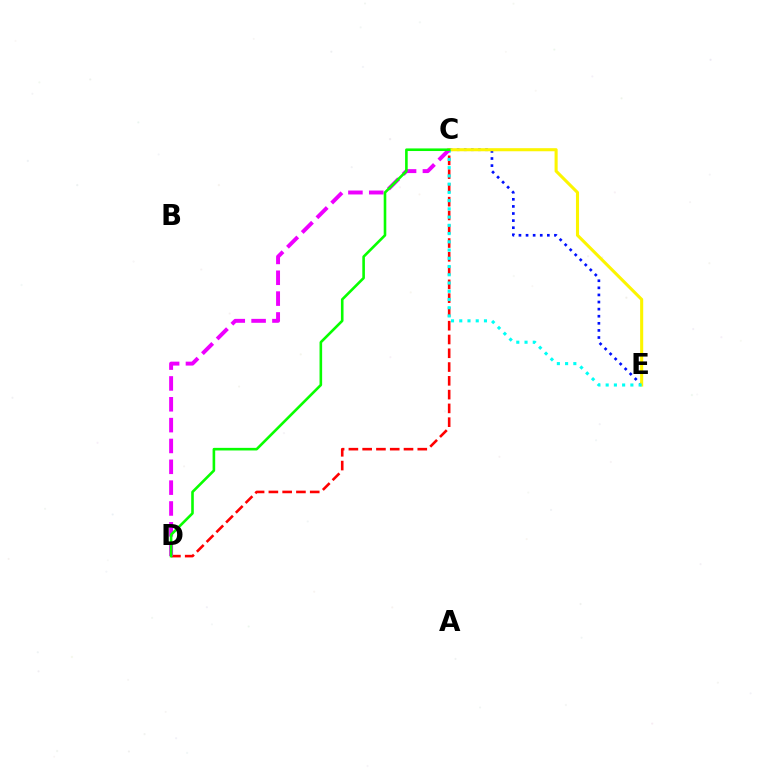{('C', 'D'): [{'color': '#ff0000', 'line_style': 'dashed', 'thickness': 1.87}, {'color': '#ee00ff', 'line_style': 'dashed', 'thickness': 2.83}, {'color': '#08ff00', 'line_style': 'solid', 'thickness': 1.88}], ('C', 'E'): [{'color': '#0010ff', 'line_style': 'dotted', 'thickness': 1.93}, {'color': '#fcf500', 'line_style': 'solid', 'thickness': 2.21}, {'color': '#00fff6', 'line_style': 'dotted', 'thickness': 2.24}]}